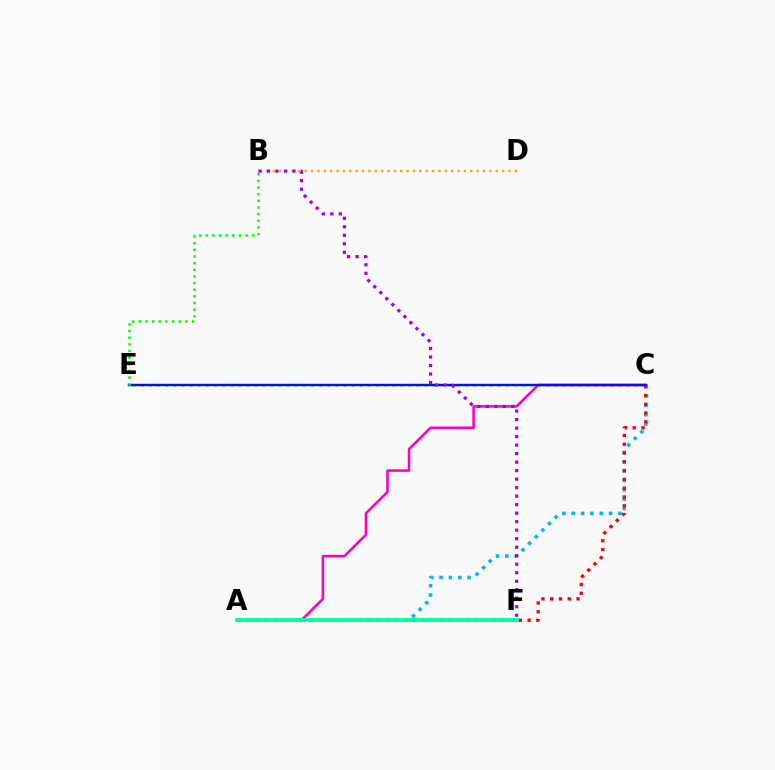{('C', 'E'): [{'color': '#b3ff00', 'line_style': 'dotted', 'thickness': 2.2}, {'color': '#0010ff', 'line_style': 'solid', 'thickness': 1.74}], ('B', 'D'): [{'color': '#ffa500', 'line_style': 'dotted', 'thickness': 1.73}], ('A', 'C'): [{'color': '#00b5ff', 'line_style': 'dotted', 'thickness': 2.54}, {'color': '#ff0000', 'line_style': 'dotted', 'thickness': 2.39}, {'color': '#ff00bd', 'line_style': 'solid', 'thickness': 1.85}], ('A', 'F'): [{'color': '#00ff9d', 'line_style': 'solid', 'thickness': 2.76}], ('B', 'E'): [{'color': '#08ff00', 'line_style': 'dotted', 'thickness': 1.81}], ('B', 'F'): [{'color': '#9b00ff', 'line_style': 'dotted', 'thickness': 2.31}]}